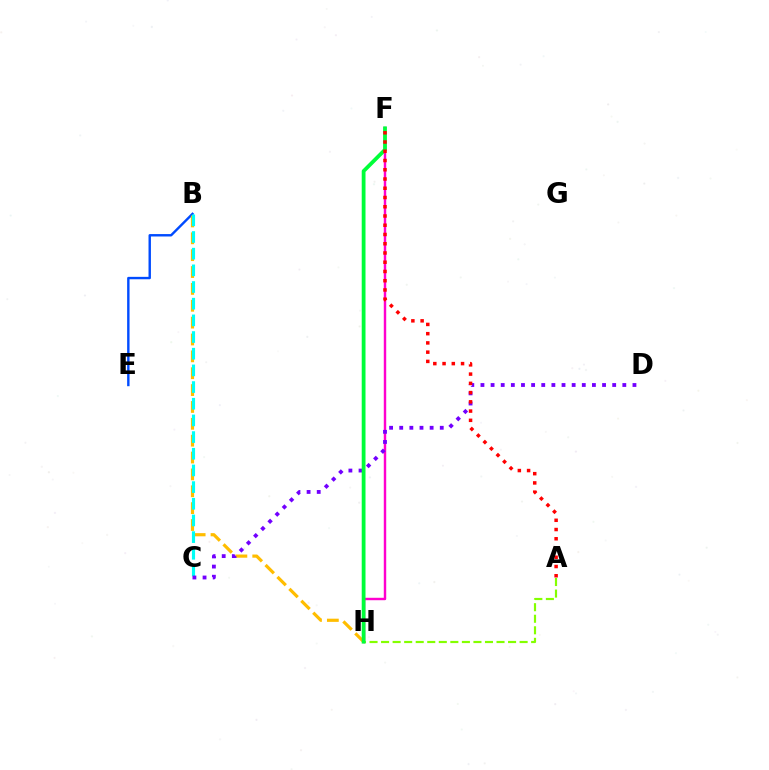{('B', 'E'): [{'color': '#004bff', 'line_style': 'solid', 'thickness': 1.74}], ('B', 'H'): [{'color': '#ffbd00', 'line_style': 'dashed', 'thickness': 2.29}], ('F', 'H'): [{'color': '#ff00cf', 'line_style': 'solid', 'thickness': 1.75}, {'color': '#00ff39', 'line_style': 'solid', 'thickness': 2.73}], ('B', 'C'): [{'color': '#00fff6', 'line_style': 'dashed', 'thickness': 2.27}], ('A', 'H'): [{'color': '#84ff00', 'line_style': 'dashed', 'thickness': 1.57}], ('C', 'D'): [{'color': '#7200ff', 'line_style': 'dotted', 'thickness': 2.75}], ('A', 'F'): [{'color': '#ff0000', 'line_style': 'dotted', 'thickness': 2.51}]}